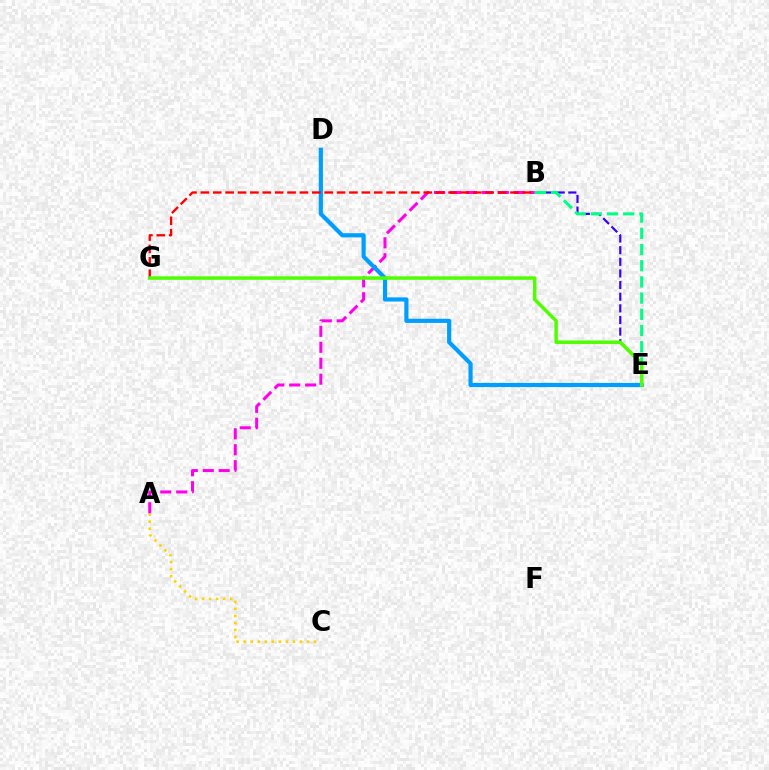{('B', 'E'): [{'color': '#3700ff', 'line_style': 'dashed', 'thickness': 1.58}, {'color': '#00ff86', 'line_style': 'dashed', 'thickness': 2.2}], ('A', 'C'): [{'color': '#ffd500', 'line_style': 'dotted', 'thickness': 1.91}], ('A', 'B'): [{'color': '#ff00ed', 'line_style': 'dashed', 'thickness': 2.17}], ('D', 'E'): [{'color': '#009eff', 'line_style': 'solid', 'thickness': 3.0}], ('B', 'G'): [{'color': '#ff0000', 'line_style': 'dashed', 'thickness': 1.68}], ('E', 'G'): [{'color': '#4fff00', 'line_style': 'solid', 'thickness': 2.52}]}